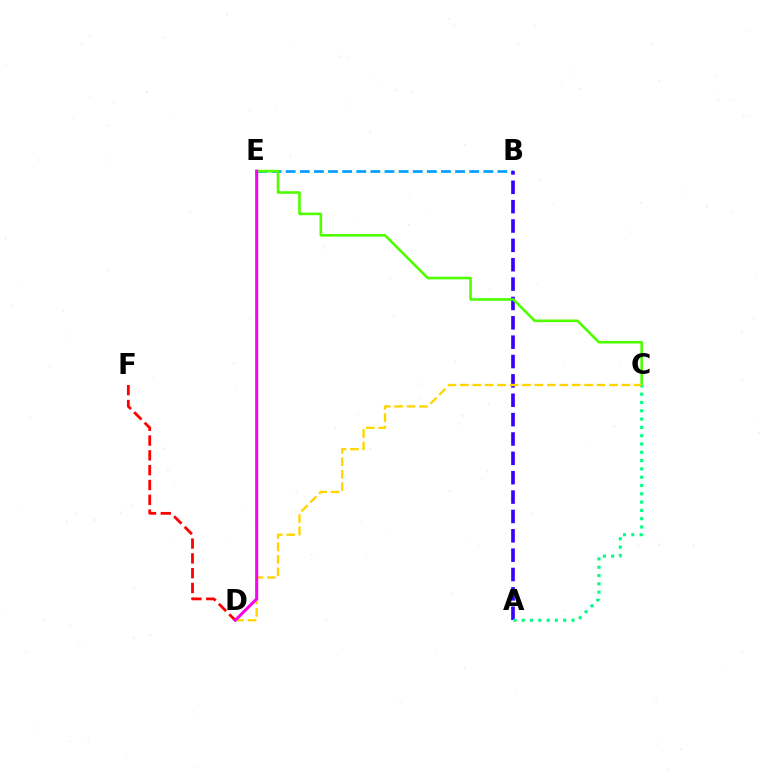{('D', 'F'): [{'color': '#ff0000', 'line_style': 'dashed', 'thickness': 2.01}], ('B', 'E'): [{'color': '#009eff', 'line_style': 'dashed', 'thickness': 1.92}], ('A', 'B'): [{'color': '#3700ff', 'line_style': 'dashed', 'thickness': 2.63}], ('C', 'E'): [{'color': '#4fff00', 'line_style': 'solid', 'thickness': 1.88}], ('A', 'C'): [{'color': '#00ff86', 'line_style': 'dotted', 'thickness': 2.26}], ('C', 'D'): [{'color': '#ffd500', 'line_style': 'dashed', 'thickness': 1.69}], ('D', 'E'): [{'color': '#ff00ed', 'line_style': 'solid', 'thickness': 2.19}]}